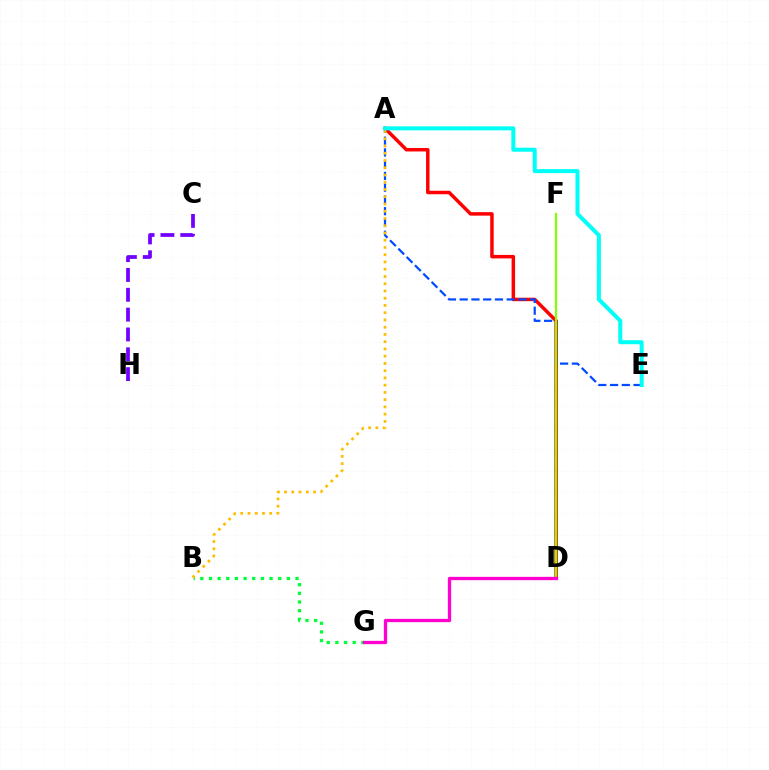{('A', 'D'): [{'color': '#ff0000', 'line_style': 'solid', 'thickness': 2.51}], ('A', 'E'): [{'color': '#004bff', 'line_style': 'dashed', 'thickness': 1.6}, {'color': '#00fff6', 'line_style': 'solid', 'thickness': 2.89}], ('B', 'G'): [{'color': '#00ff39', 'line_style': 'dotted', 'thickness': 2.35}], ('C', 'H'): [{'color': '#7200ff', 'line_style': 'dashed', 'thickness': 2.69}], ('D', 'F'): [{'color': '#84ff00', 'line_style': 'solid', 'thickness': 1.57}], ('D', 'G'): [{'color': '#ff00cf', 'line_style': 'solid', 'thickness': 2.37}], ('A', 'B'): [{'color': '#ffbd00', 'line_style': 'dotted', 'thickness': 1.97}]}